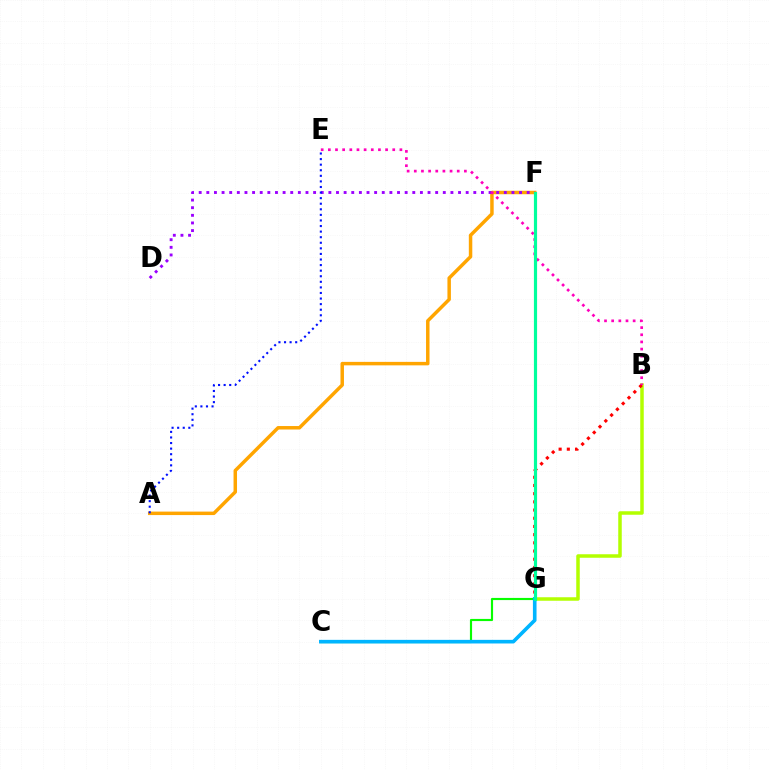{('A', 'F'): [{'color': '#ffa500', 'line_style': 'solid', 'thickness': 2.5}], ('B', 'G'): [{'color': '#b3ff00', 'line_style': 'solid', 'thickness': 2.52}, {'color': '#ff0000', 'line_style': 'dotted', 'thickness': 2.23}], ('D', 'F'): [{'color': '#9b00ff', 'line_style': 'dotted', 'thickness': 2.07}], ('C', 'G'): [{'color': '#08ff00', 'line_style': 'solid', 'thickness': 1.55}, {'color': '#00b5ff', 'line_style': 'solid', 'thickness': 2.61}], ('B', 'E'): [{'color': '#ff00bd', 'line_style': 'dotted', 'thickness': 1.94}], ('A', 'E'): [{'color': '#0010ff', 'line_style': 'dotted', 'thickness': 1.52}], ('F', 'G'): [{'color': '#00ff9d', 'line_style': 'solid', 'thickness': 2.29}]}